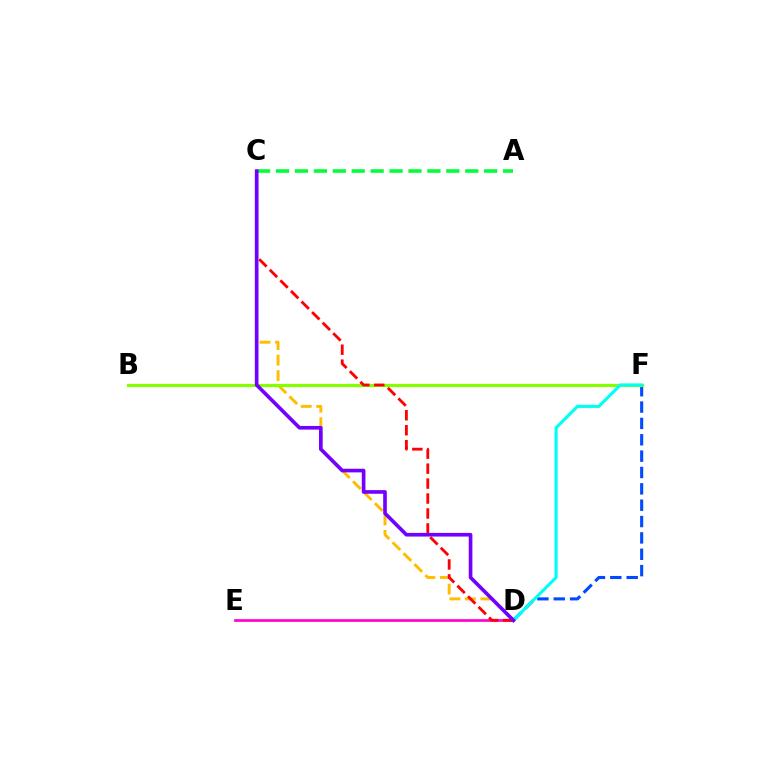{('D', 'F'): [{'color': '#004bff', 'line_style': 'dashed', 'thickness': 2.22}, {'color': '#00fff6', 'line_style': 'solid', 'thickness': 2.24}], ('C', 'D'): [{'color': '#ffbd00', 'line_style': 'dashed', 'thickness': 2.1}, {'color': '#ff0000', 'line_style': 'dashed', 'thickness': 2.03}, {'color': '#7200ff', 'line_style': 'solid', 'thickness': 2.63}], ('B', 'F'): [{'color': '#84ff00', 'line_style': 'solid', 'thickness': 2.3}], ('A', 'C'): [{'color': '#00ff39', 'line_style': 'dashed', 'thickness': 2.57}], ('D', 'E'): [{'color': '#ff00cf', 'line_style': 'solid', 'thickness': 1.94}]}